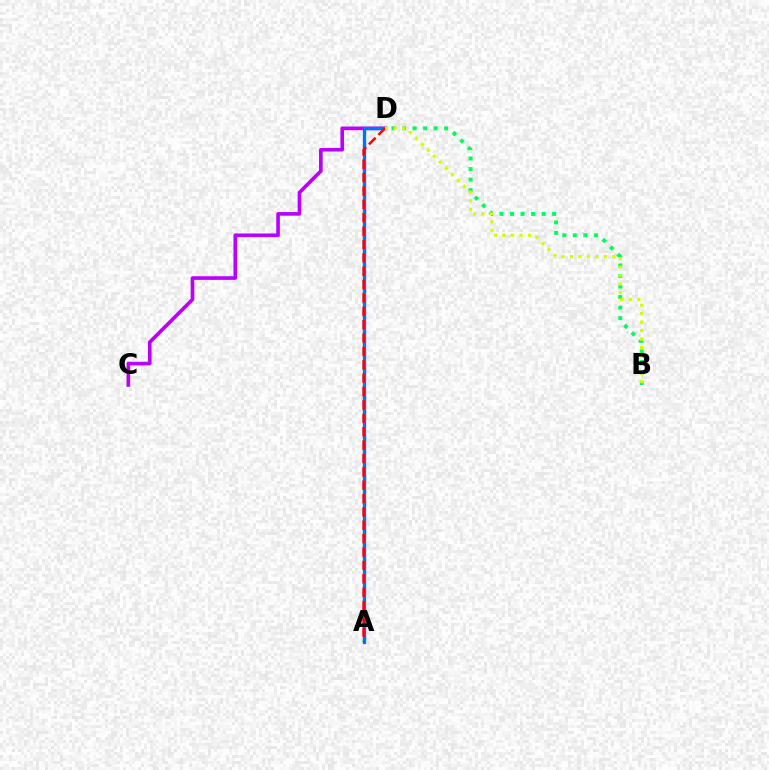{('C', 'D'): [{'color': '#b900ff', 'line_style': 'solid', 'thickness': 2.62}], ('A', 'D'): [{'color': '#0074ff', 'line_style': 'solid', 'thickness': 2.42}, {'color': '#ff0000', 'line_style': 'dashed', 'thickness': 1.82}], ('B', 'D'): [{'color': '#00ff5c', 'line_style': 'dotted', 'thickness': 2.86}, {'color': '#d1ff00', 'line_style': 'dotted', 'thickness': 2.31}]}